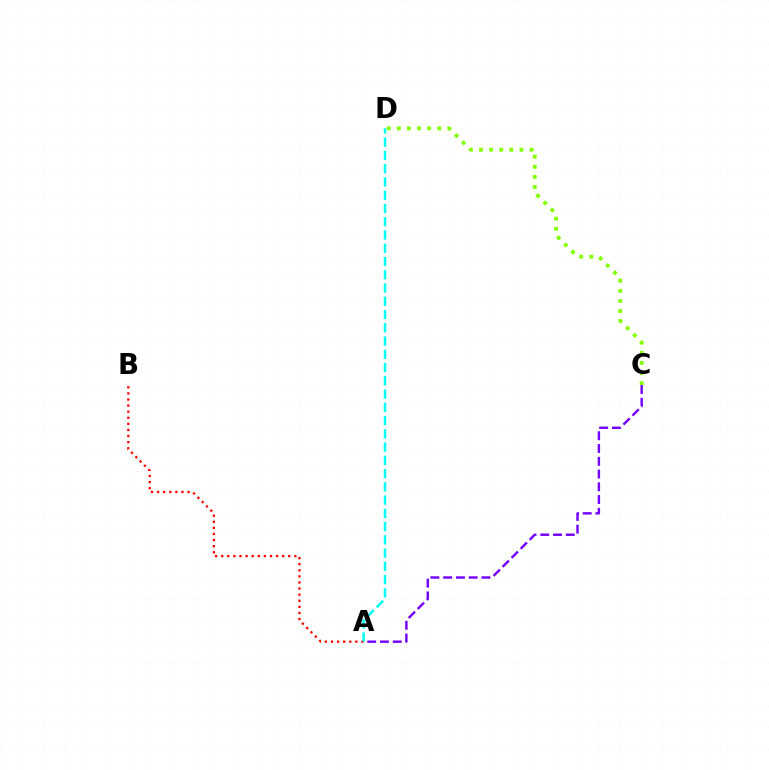{('C', 'D'): [{'color': '#84ff00', 'line_style': 'dotted', 'thickness': 2.75}], ('A', 'C'): [{'color': '#7200ff', 'line_style': 'dashed', 'thickness': 1.73}], ('A', 'B'): [{'color': '#ff0000', 'line_style': 'dotted', 'thickness': 1.66}], ('A', 'D'): [{'color': '#00fff6', 'line_style': 'dashed', 'thickness': 1.8}]}